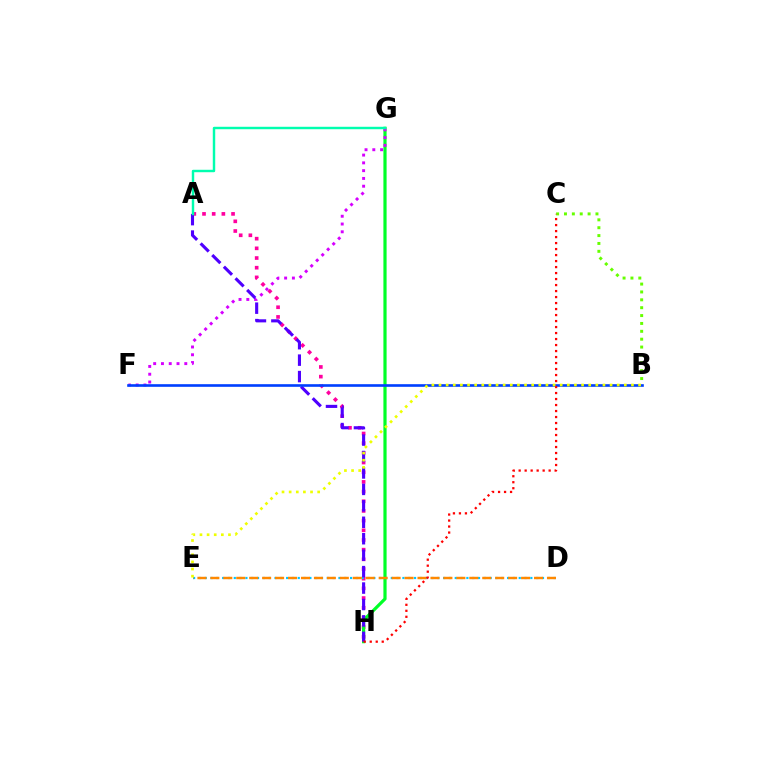{('A', 'H'): [{'color': '#ff00a0', 'line_style': 'dotted', 'thickness': 2.63}, {'color': '#4f00ff', 'line_style': 'dashed', 'thickness': 2.23}], ('G', 'H'): [{'color': '#00ff27', 'line_style': 'solid', 'thickness': 2.3}], ('F', 'G'): [{'color': '#d600ff', 'line_style': 'dotted', 'thickness': 2.11}], ('D', 'E'): [{'color': '#00c7ff', 'line_style': 'dotted', 'thickness': 1.58}, {'color': '#ff8800', 'line_style': 'dashed', 'thickness': 1.76}], ('B', 'C'): [{'color': '#66ff00', 'line_style': 'dotted', 'thickness': 2.14}], ('B', 'F'): [{'color': '#003fff', 'line_style': 'solid', 'thickness': 1.89}], ('C', 'H'): [{'color': '#ff0000', 'line_style': 'dotted', 'thickness': 1.63}], ('B', 'E'): [{'color': '#eeff00', 'line_style': 'dotted', 'thickness': 1.94}], ('A', 'G'): [{'color': '#00ffaf', 'line_style': 'solid', 'thickness': 1.75}]}